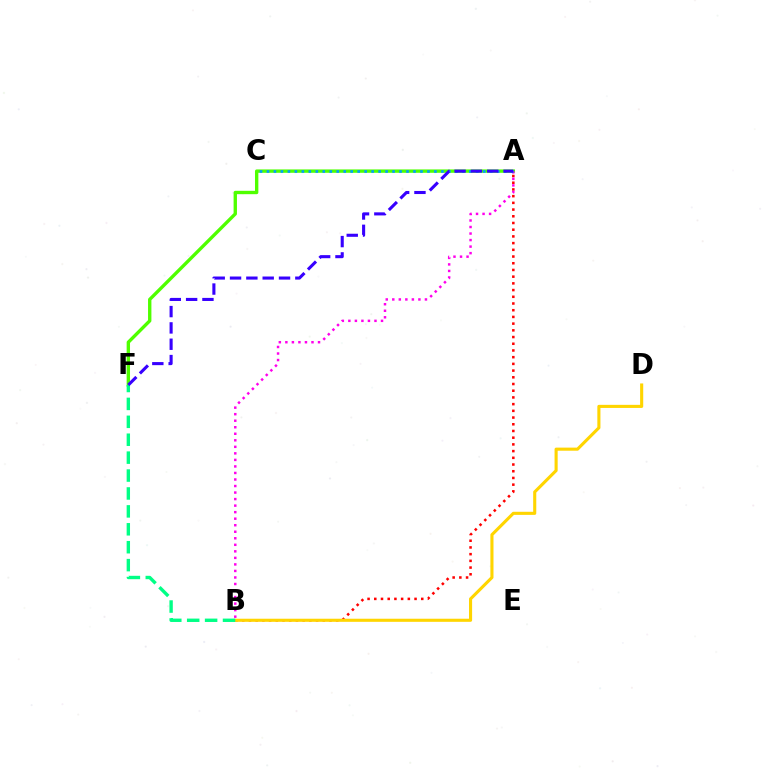{('A', 'B'): [{'color': '#ff0000', 'line_style': 'dotted', 'thickness': 1.82}, {'color': '#ff00ed', 'line_style': 'dotted', 'thickness': 1.77}], ('B', 'D'): [{'color': '#ffd500', 'line_style': 'solid', 'thickness': 2.23}], ('A', 'F'): [{'color': '#4fff00', 'line_style': 'solid', 'thickness': 2.42}, {'color': '#3700ff', 'line_style': 'dashed', 'thickness': 2.22}], ('A', 'C'): [{'color': '#009eff', 'line_style': 'dotted', 'thickness': 1.9}], ('B', 'F'): [{'color': '#00ff86', 'line_style': 'dashed', 'thickness': 2.43}]}